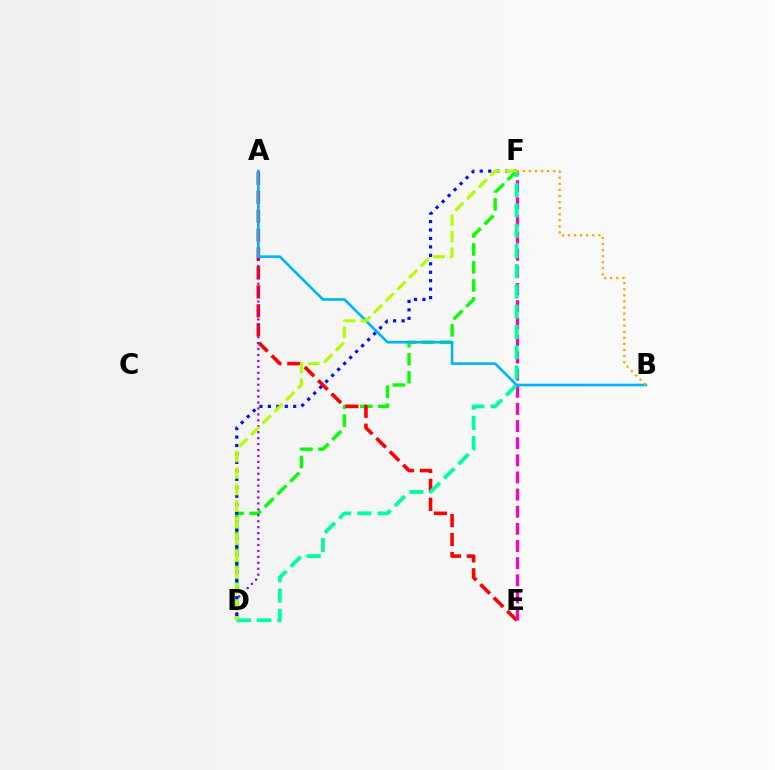{('D', 'F'): [{'color': '#08ff00', 'line_style': 'dashed', 'thickness': 2.44}, {'color': '#0010ff', 'line_style': 'dotted', 'thickness': 2.3}, {'color': '#00ff9d', 'line_style': 'dashed', 'thickness': 2.75}, {'color': '#b3ff00', 'line_style': 'dashed', 'thickness': 2.25}], ('A', 'E'): [{'color': '#ff0000', 'line_style': 'dashed', 'thickness': 2.57}], ('A', 'D'): [{'color': '#9b00ff', 'line_style': 'dotted', 'thickness': 1.61}], ('E', 'F'): [{'color': '#ff00bd', 'line_style': 'dashed', 'thickness': 2.33}], ('A', 'B'): [{'color': '#00b5ff', 'line_style': 'solid', 'thickness': 1.91}], ('B', 'F'): [{'color': '#ffa500', 'line_style': 'dotted', 'thickness': 1.65}]}